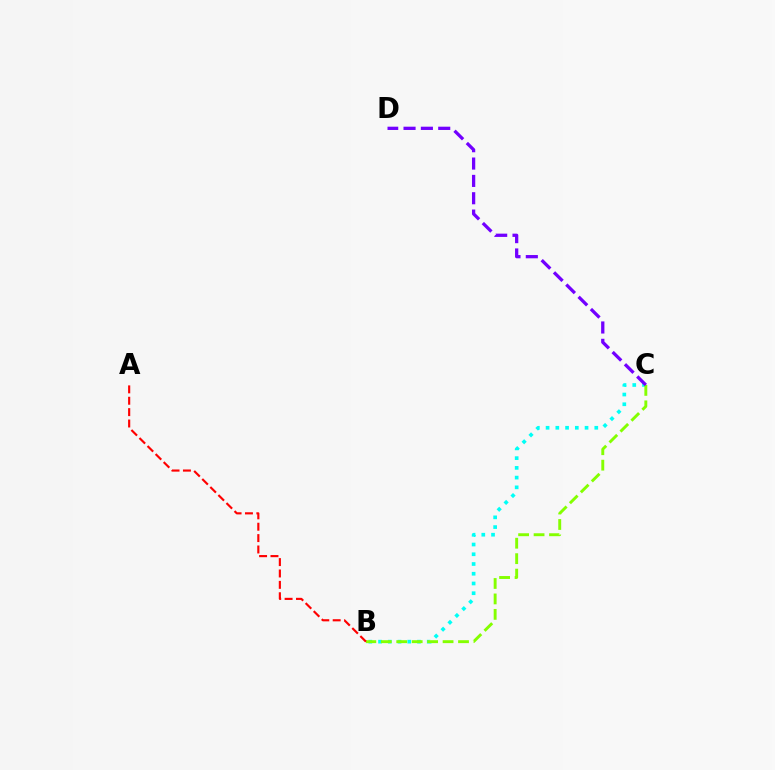{('B', 'C'): [{'color': '#00fff6', 'line_style': 'dotted', 'thickness': 2.65}, {'color': '#84ff00', 'line_style': 'dashed', 'thickness': 2.1}], ('C', 'D'): [{'color': '#7200ff', 'line_style': 'dashed', 'thickness': 2.36}], ('A', 'B'): [{'color': '#ff0000', 'line_style': 'dashed', 'thickness': 1.55}]}